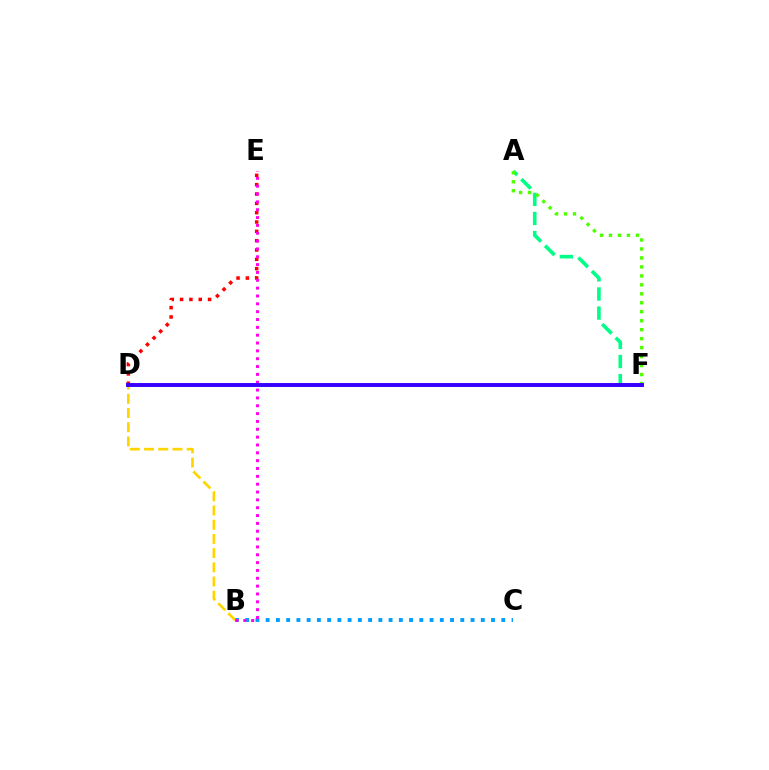{('A', 'F'): [{'color': '#00ff86', 'line_style': 'dashed', 'thickness': 2.59}, {'color': '#4fff00', 'line_style': 'dotted', 'thickness': 2.44}], ('D', 'E'): [{'color': '#ff0000', 'line_style': 'dotted', 'thickness': 2.54}], ('B', 'C'): [{'color': '#009eff', 'line_style': 'dotted', 'thickness': 2.78}], ('B', 'D'): [{'color': '#ffd500', 'line_style': 'dashed', 'thickness': 1.93}], ('B', 'E'): [{'color': '#ff00ed', 'line_style': 'dotted', 'thickness': 2.13}], ('D', 'F'): [{'color': '#3700ff', 'line_style': 'solid', 'thickness': 2.83}]}